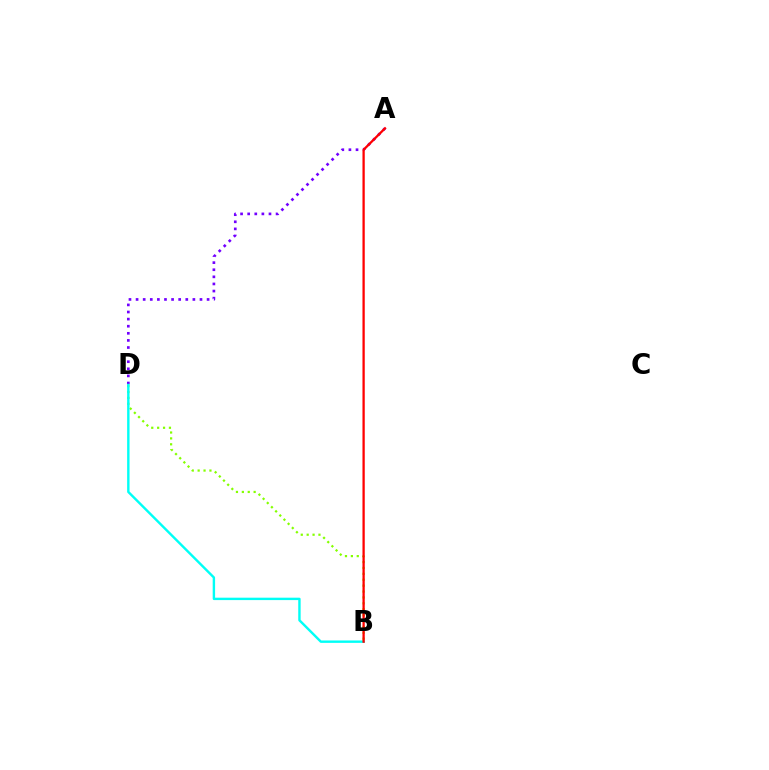{('A', 'D'): [{'color': '#7200ff', 'line_style': 'dotted', 'thickness': 1.93}], ('B', 'D'): [{'color': '#84ff00', 'line_style': 'dotted', 'thickness': 1.6}, {'color': '#00fff6', 'line_style': 'solid', 'thickness': 1.73}], ('A', 'B'): [{'color': '#ff0000', 'line_style': 'solid', 'thickness': 1.65}]}